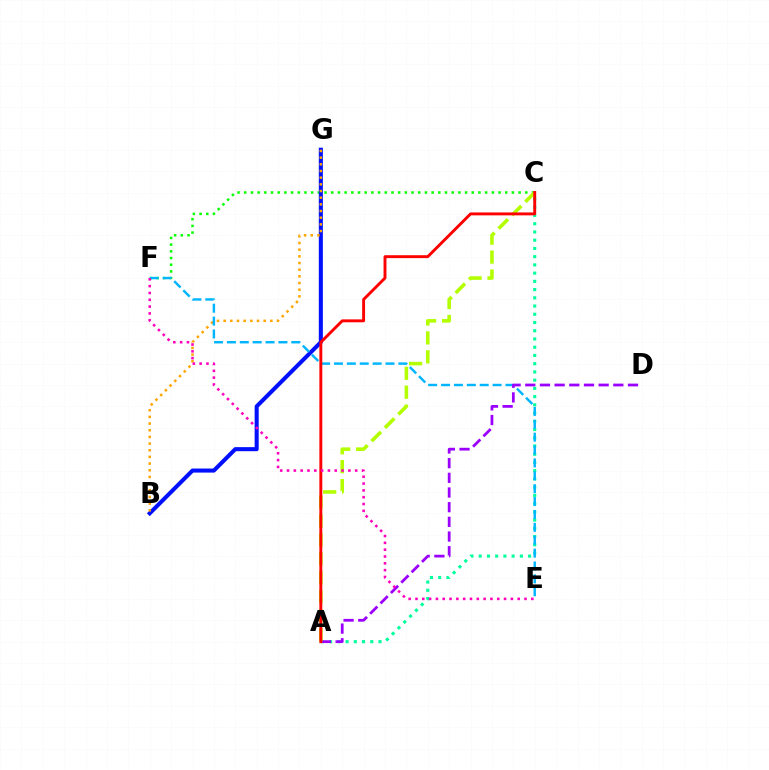{('C', 'F'): [{'color': '#08ff00', 'line_style': 'dotted', 'thickness': 1.82}], ('B', 'G'): [{'color': '#0010ff', 'line_style': 'solid', 'thickness': 2.92}, {'color': '#ffa500', 'line_style': 'dotted', 'thickness': 1.81}], ('A', 'C'): [{'color': '#00ff9d', 'line_style': 'dotted', 'thickness': 2.24}, {'color': '#b3ff00', 'line_style': 'dashed', 'thickness': 2.57}, {'color': '#ff0000', 'line_style': 'solid', 'thickness': 2.1}], ('E', 'F'): [{'color': '#00b5ff', 'line_style': 'dashed', 'thickness': 1.75}, {'color': '#ff00bd', 'line_style': 'dotted', 'thickness': 1.85}], ('A', 'D'): [{'color': '#9b00ff', 'line_style': 'dashed', 'thickness': 1.99}]}